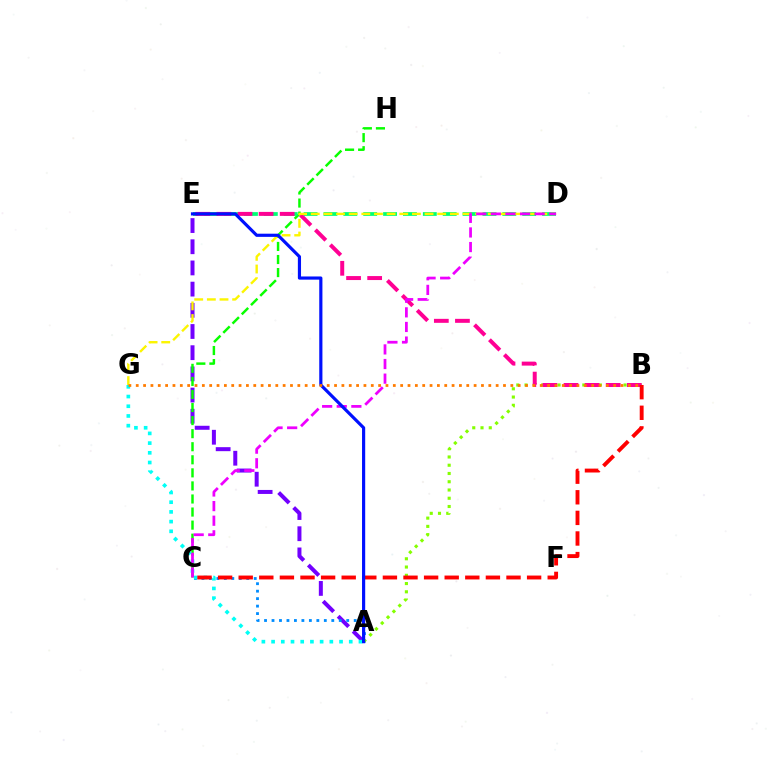{('A', 'E'): [{'color': '#7200ff', 'line_style': 'dashed', 'thickness': 2.88}, {'color': '#0010ff', 'line_style': 'solid', 'thickness': 2.28}], ('A', 'C'): [{'color': '#008cff', 'line_style': 'dotted', 'thickness': 2.03}], ('A', 'B'): [{'color': '#84ff00', 'line_style': 'dotted', 'thickness': 2.24}], ('C', 'H'): [{'color': '#08ff00', 'line_style': 'dashed', 'thickness': 1.77}], ('D', 'E'): [{'color': '#00ff74', 'line_style': 'dashed', 'thickness': 2.7}], ('A', 'G'): [{'color': '#00fff6', 'line_style': 'dotted', 'thickness': 2.64}], ('B', 'E'): [{'color': '#ff0094', 'line_style': 'dashed', 'thickness': 2.87}], ('D', 'G'): [{'color': '#fcf500', 'line_style': 'dashed', 'thickness': 1.72}], ('C', 'D'): [{'color': '#ee00ff', 'line_style': 'dashed', 'thickness': 1.99}], ('B', 'C'): [{'color': '#ff0000', 'line_style': 'dashed', 'thickness': 2.8}], ('B', 'G'): [{'color': '#ff7c00', 'line_style': 'dotted', 'thickness': 2.0}]}